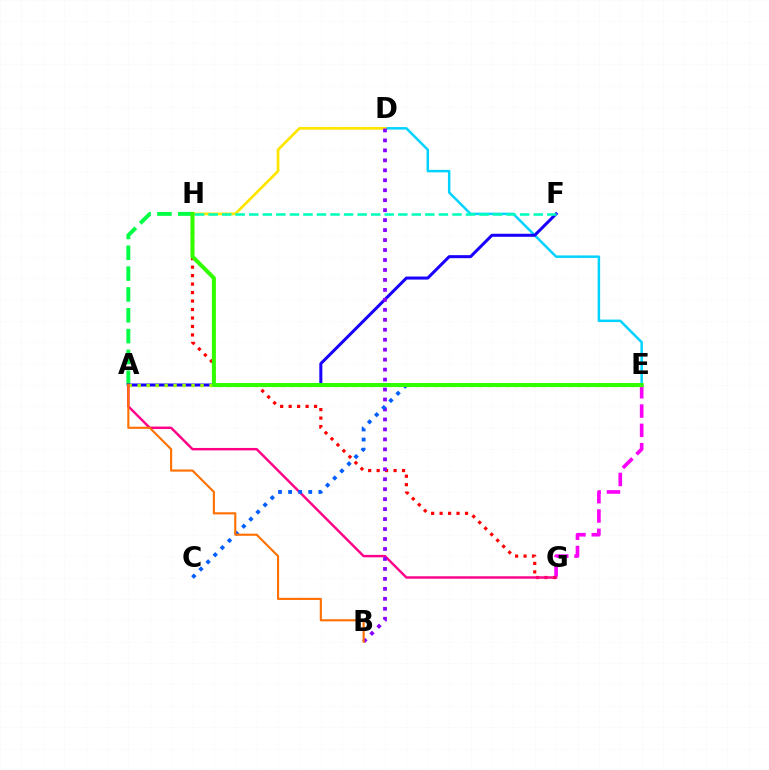{('D', 'E'): [{'color': '#00d3ff', 'line_style': 'solid', 'thickness': 1.79}], ('E', 'G'): [{'color': '#fa00f9', 'line_style': 'dashed', 'thickness': 2.62}], ('A', 'H'): [{'color': '#00ff45', 'line_style': 'dashed', 'thickness': 2.83}], ('G', 'H'): [{'color': '#ff0000', 'line_style': 'dotted', 'thickness': 2.3}], ('A', 'F'): [{'color': '#1900ff', 'line_style': 'solid', 'thickness': 2.18}], ('A', 'E'): [{'color': '#a2ff00', 'line_style': 'dotted', 'thickness': 2.44}], ('D', 'H'): [{'color': '#ffe600', 'line_style': 'solid', 'thickness': 1.97}], ('A', 'G'): [{'color': '#ff0088', 'line_style': 'solid', 'thickness': 1.75}], ('B', 'D'): [{'color': '#8a00ff', 'line_style': 'dotted', 'thickness': 2.71}], ('C', 'E'): [{'color': '#005dff', 'line_style': 'dotted', 'thickness': 2.74}], ('F', 'H'): [{'color': '#00ffbb', 'line_style': 'dashed', 'thickness': 1.84}], ('E', 'H'): [{'color': '#31ff00', 'line_style': 'solid', 'thickness': 2.9}], ('A', 'B'): [{'color': '#ff7000', 'line_style': 'solid', 'thickness': 1.53}]}